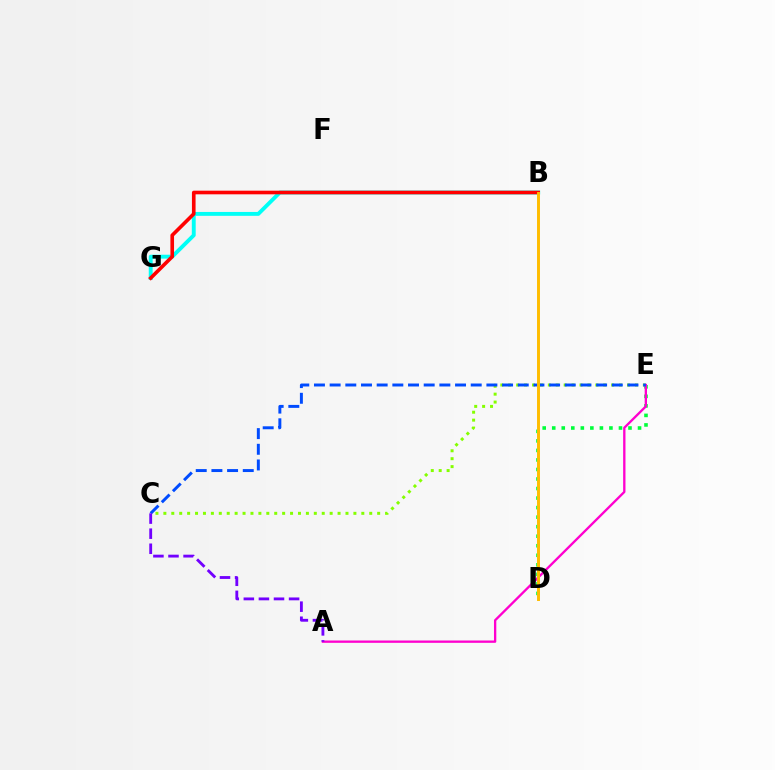{('B', 'G'): [{'color': '#00fff6', 'line_style': 'solid', 'thickness': 2.79}, {'color': '#ff0000', 'line_style': 'solid', 'thickness': 2.61}], ('D', 'E'): [{'color': '#00ff39', 'line_style': 'dotted', 'thickness': 2.59}], ('C', 'E'): [{'color': '#84ff00', 'line_style': 'dotted', 'thickness': 2.15}, {'color': '#004bff', 'line_style': 'dashed', 'thickness': 2.13}], ('A', 'E'): [{'color': '#ff00cf', 'line_style': 'solid', 'thickness': 1.67}], ('B', 'D'): [{'color': '#ffbd00', 'line_style': 'solid', 'thickness': 2.11}], ('A', 'C'): [{'color': '#7200ff', 'line_style': 'dashed', 'thickness': 2.05}]}